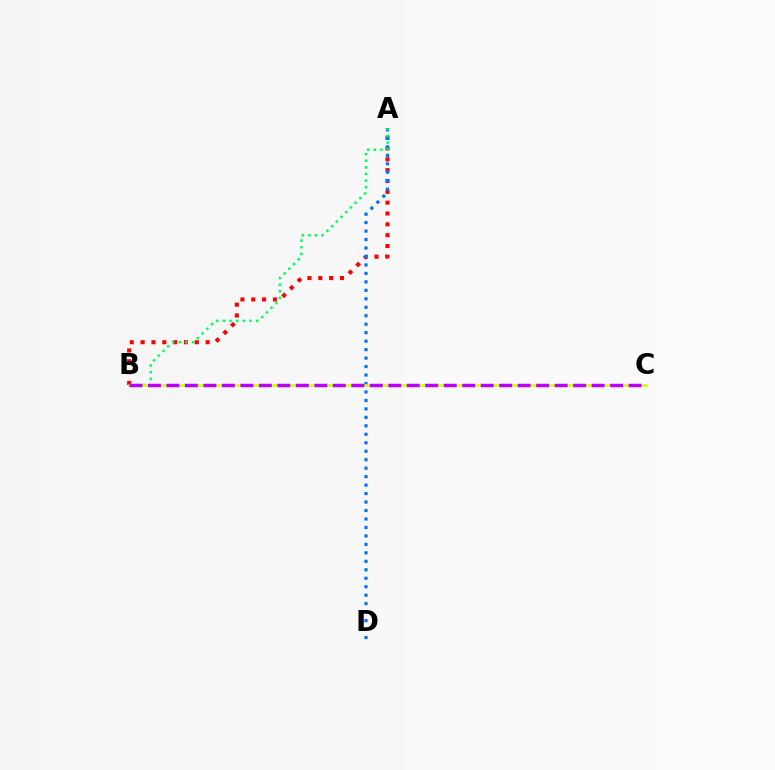{('A', 'B'): [{'color': '#ff0000', 'line_style': 'dotted', 'thickness': 2.94}, {'color': '#00ff5c', 'line_style': 'dotted', 'thickness': 1.8}], ('A', 'D'): [{'color': '#0074ff', 'line_style': 'dotted', 'thickness': 2.3}], ('B', 'C'): [{'color': '#d1ff00', 'line_style': 'solid', 'thickness': 1.81}, {'color': '#b900ff', 'line_style': 'dashed', 'thickness': 2.51}]}